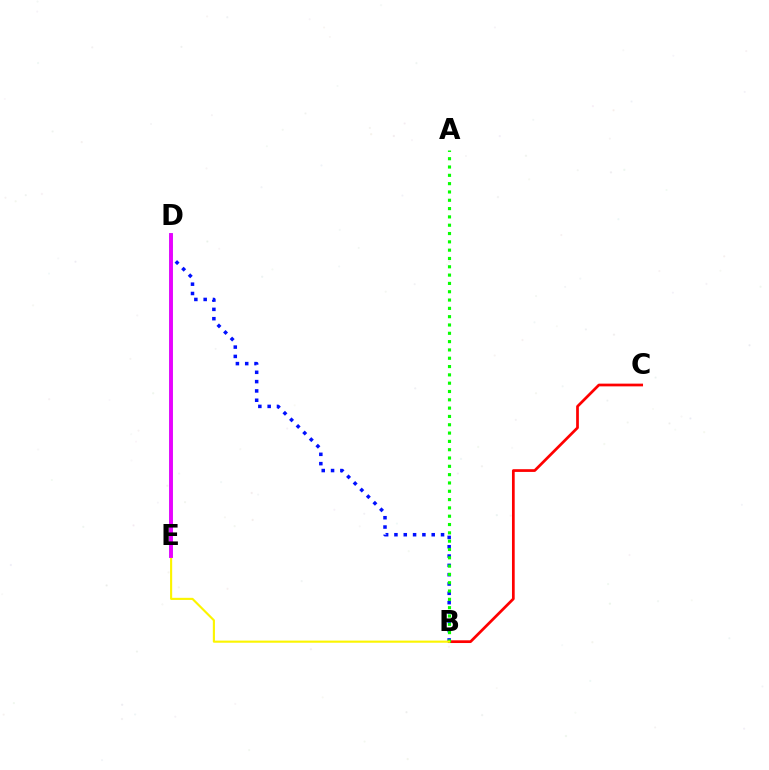{('B', 'D'): [{'color': '#0010ff', 'line_style': 'dotted', 'thickness': 2.53}], ('D', 'E'): [{'color': '#00fff6', 'line_style': 'solid', 'thickness': 2.66}, {'color': '#ee00ff', 'line_style': 'solid', 'thickness': 2.77}], ('B', 'C'): [{'color': '#ff0000', 'line_style': 'solid', 'thickness': 1.96}], ('A', 'B'): [{'color': '#08ff00', 'line_style': 'dotted', 'thickness': 2.26}], ('B', 'E'): [{'color': '#fcf500', 'line_style': 'solid', 'thickness': 1.53}]}